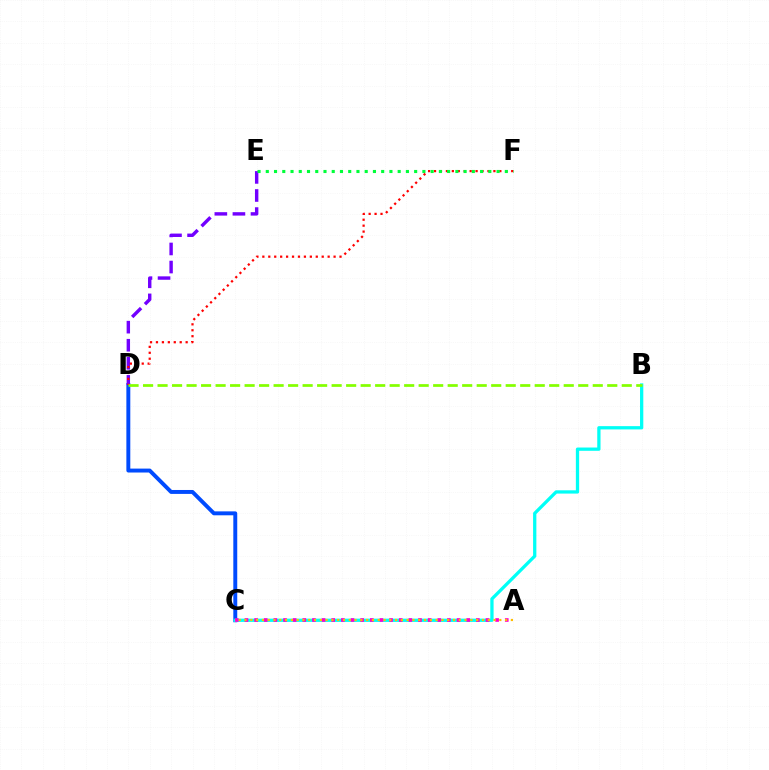{('C', 'D'): [{'color': '#004bff', 'line_style': 'solid', 'thickness': 2.83}], ('B', 'C'): [{'color': '#00fff6', 'line_style': 'solid', 'thickness': 2.36}], ('D', 'E'): [{'color': '#7200ff', 'line_style': 'dashed', 'thickness': 2.46}], ('A', 'C'): [{'color': '#ff00cf', 'line_style': 'dotted', 'thickness': 2.62}, {'color': '#ffbd00', 'line_style': 'dotted', 'thickness': 1.57}], ('D', 'F'): [{'color': '#ff0000', 'line_style': 'dotted', 'thickness': 1.61}], ('E', 'F'): [{'color': '#00ff39', 'line_style': 'dotted', 'thickness': 2.24}], ('B', 'D'): [{'color': '#84ff00', 'line_style': 'dashed', 'thickness': 1.97}]}